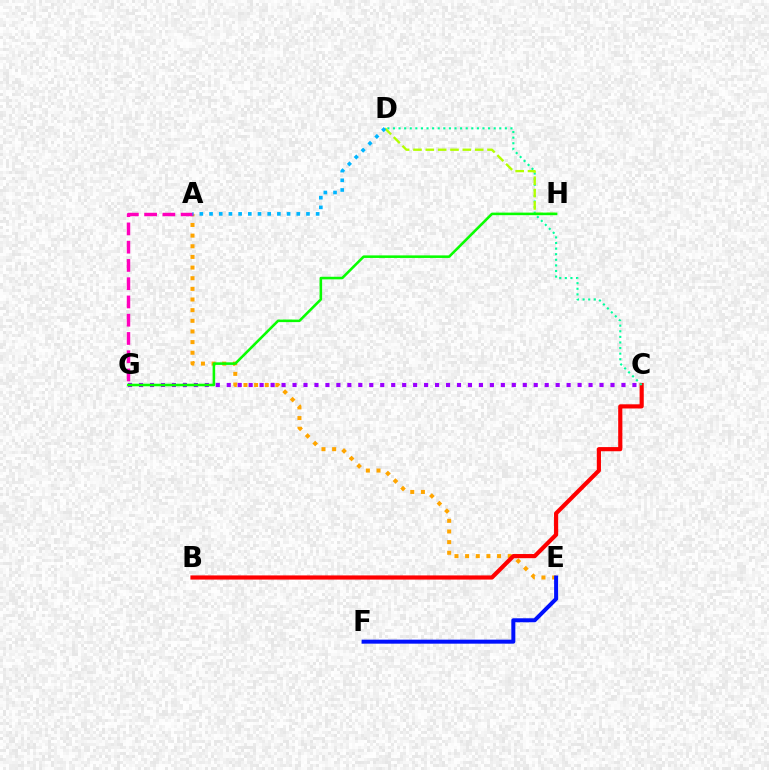{('A', 'E'): [{'color': '#ffa500', 'line_style': 'dotted', 'thickness': 2.89}], ('A', 'G'): [{'color': '#ff00bd', 'line_style': 'dashed', 'thickness': 2.48}], ('C', 'G'): [{'color': '#9b00ff', 'line_style': 'dotted', 'thickness': 2.98}], ('B', 'C'): [{'color': '#ff0000', 'line_style': 'solid', 'thickness': 3.0}], ('C', 'D'): [{'color': '#00ff9d', 'line_style': 'dotted', 'thickness': 1.52}], ('D', 'H'): [{'color': '#b3ff00', 'line_style': 'dashed', 'thickness': 1.68}], ('G', 'H'): [{'color': '#08ff00', 'line_style': 'solid', 'thickness': 1.85}], ('A', 'D'): [{'color': '#00b5ff', 'line_style': 'dotted', 'thickness': 2.63}], ('E', 'F'): [{'color': '#0010ff', 'line_style': 'solid', 'thickness': 2.88}]}